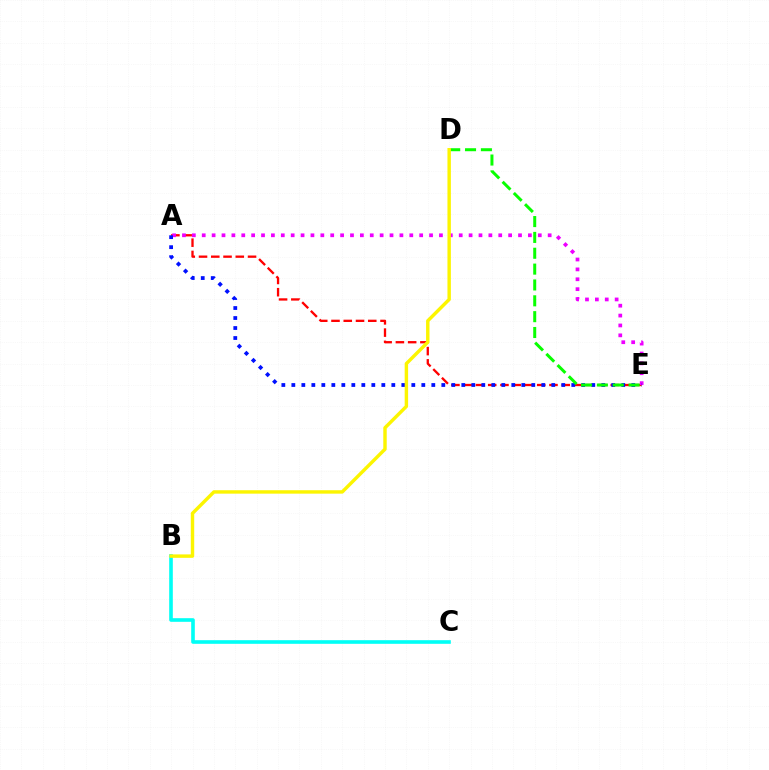{('B', 'C'): [{'color': '#00fff6', 'line_style': 'solid', 'thickness': 2.61}], ('A', 'E'): [{'color': '#ff0000', 'line_style': 'dashed', 'thickness': 1.66}, {'color': '#ee00ff', 'line_style': 'dotted', 'thickness': 2.69}, {'color': '#0010ff', 'line_style': 'dotted', 'thickness': 2.72}], ('D', 'E'): [{'color': '#08ff00', 'line_style': 'dashed', 'thickness': 2.15}], ('B', 'D'): [{'color': '#fcf500', 'line_style': 'solid', 'thickness': 2.47}]}